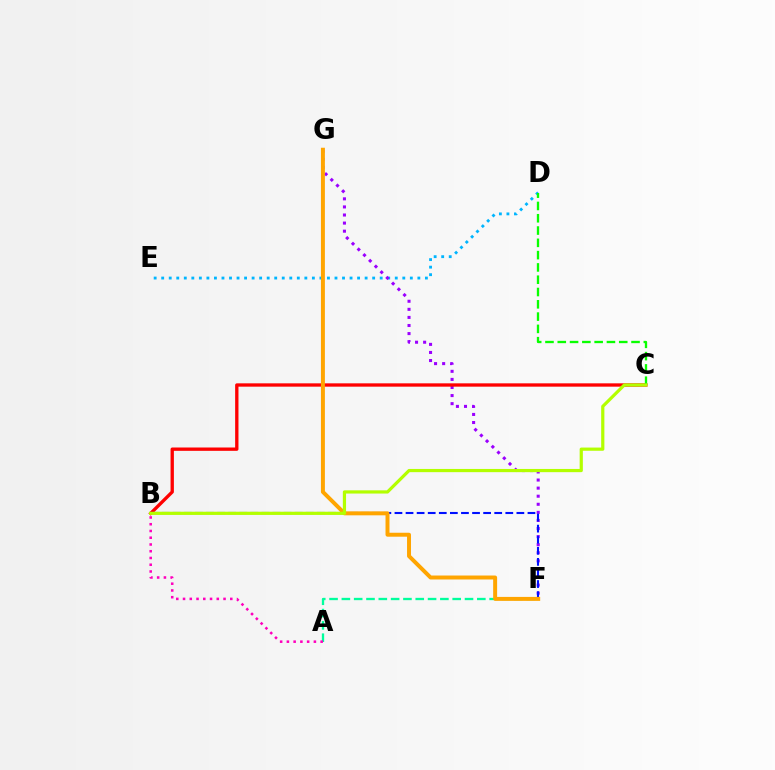{('A', 'F'): [{'color': '#00ff9d', 'line_style': 'dashed', 'thickness': 1.67}], ('D', 'E'): [{'color': '#00b5ff', 'line_style': 'dotted', 'thickness': 2.05}], ('A', 'B'): [{'color': '#ff00bd', 'line_style': 'dotted', 'thickness': 1.83}], ('F', 'G'): [{'color': '#9b00ff', 'line_style': 'dotted', 'thickness': 2.2}, {'color': '#ffa500', 'line_style': 'solid', 'thickness': 2.85}], ('B', 'C'): [{'color': '#ff0000', 'line_style': 'solid', 'thickness': 2.4}, {'color': '#b3ff00', 'line_style': 'solid', 'thickness': 2.31}], ('B', 'F'): [{'color': '#0010ff', 'line_style': 'dashed', 'thickness': 1.51}], ('C', 'D'): [{'color': '#08ff00', 'line_style': 'dashed', 'thickness': 1.67}]}